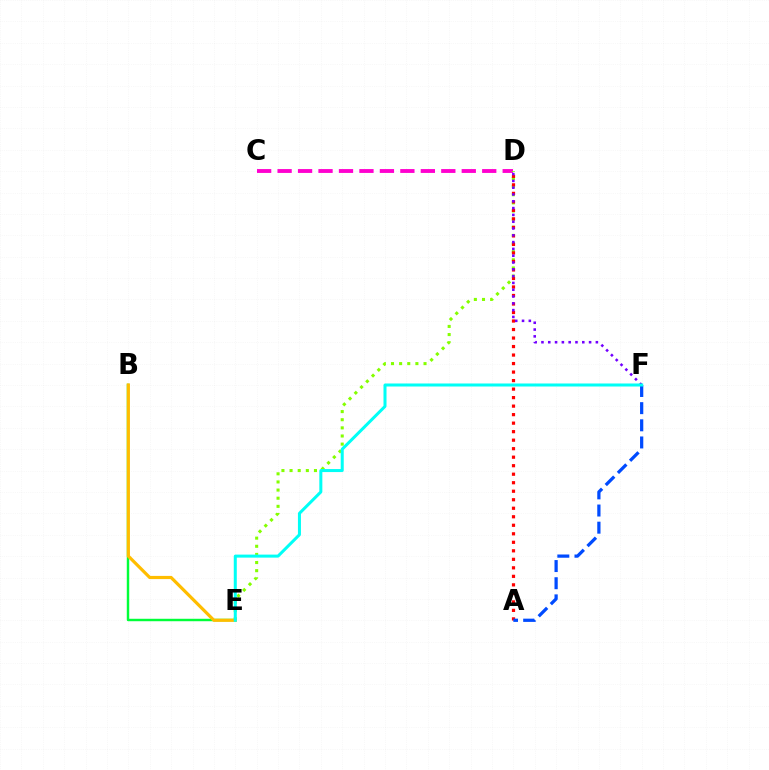{('C', 'D'): [{'color': '#ff00cf', 'line_style': 'dashed', 'thickness': 2.78}], ('D', 'E'): [{'color': '#84ff00', 'line_style': 'dotted', 'thickness': 2.21}], ('A', 'D'): [{'color': '#ff0000', 'line_style': 'dotted', 'thickness': 2.31}], ('B', 'E'): [{'color': '#00ff39', 'line_style': 'solid', 'thickness': 1.76}, {'color': '#ffbd00', 'line_style': 'solid', 'thickness': 2.3}], ('D', 'F'): [{'color': '#7200ff', 'line_style': 'dotted', 'thickness': 1.85}], ('A', 'F'): [{'color': '#004bff', 'line_style': 'dashed', 'thickness': 2.33}], ('E', 'F'): [{'color': '#00fff6', 'line_style': 'solid', 'thickness': 2.18}]}